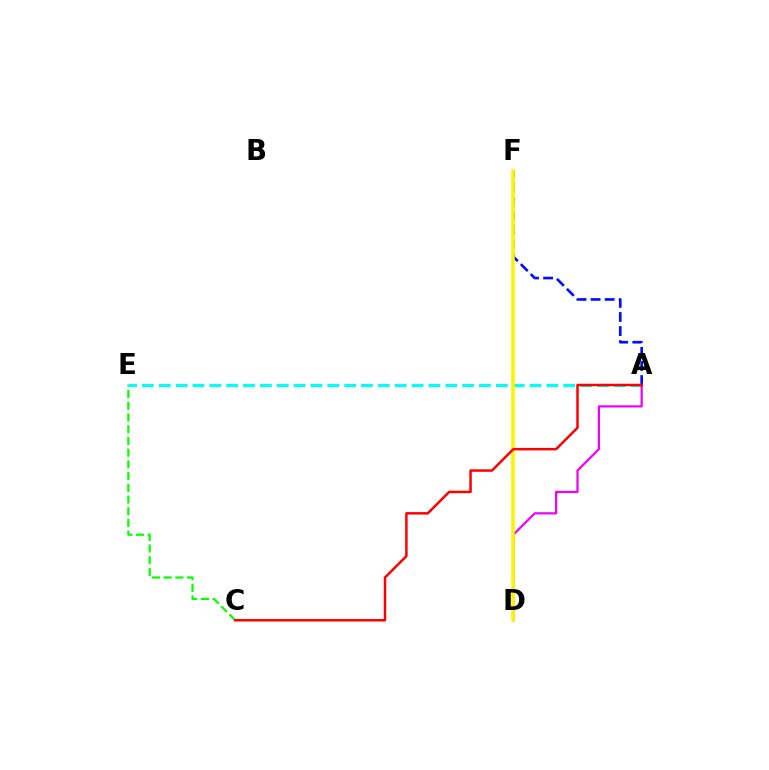{('C', 'E'): [{'color': '#08ff00', 'line_style': 'dashed', 'thickness': 1.59}], ('A', 'F'): [{'color': '#0010ff', 'line_style': 'dashed', 'thickness': 1.91}], ('A', 'E'): [{'color': '#00fff6', 'line_style': 'dashed', 'thickness': 2.29}], ('A', 'D'): [{'color': '#ee00ff', 'line_style': 'solid', 'thickness': 1.61}], ('D', 'F'): [{'color': '#fcf500', 'line_style': 'solid', 'thickness': 2.56}], ('A', 'C'): [{'color': '#ff0000', 'line_style': 'solid', 'thickness': 1.79}]}